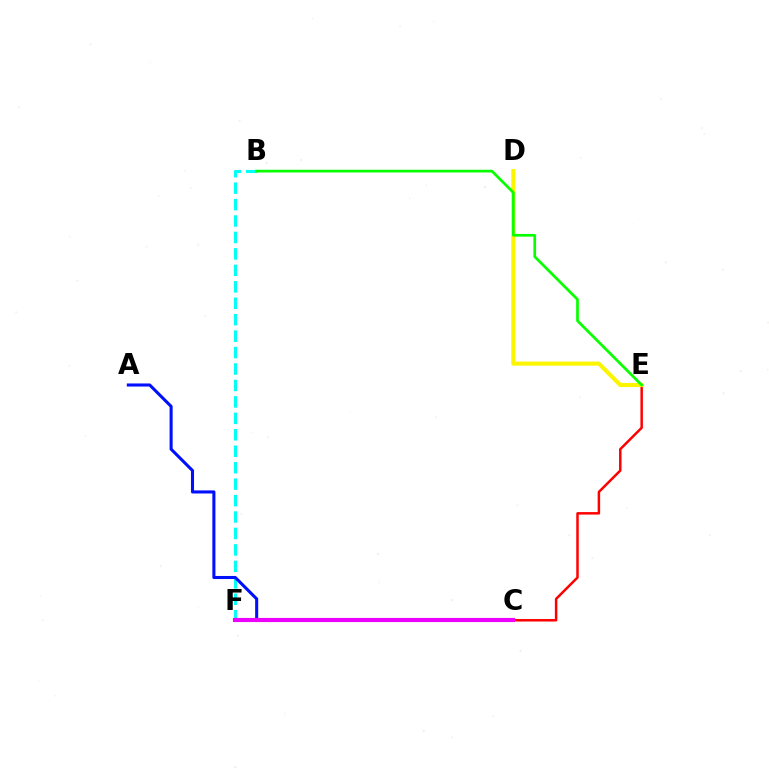{('C', 'E'): [{'color': '#ff0000', 'line_style': 'solid', 'thickness': 1.79}], ('B', 'F'): [{'color': '#00fff6', 'line_style': 'dashed', 'thickness': 2.23}], ('D', 'E'): [{'color': '#fcf500', 'line_style': 'solid', 'thickness': 2.94}], ('B', 'E'): [{'color': '#08ff00', 'line_style': 'solid', 'thickness': 1.95}], ('A', 'C'): [{'color': '#0010ff', 'line_style': 'solid', 'thickness': 2.21}], ('C', 'F'): [{'color': '#ee00ff', 'line_style': 'solid', 'thickness': 2.98}]}